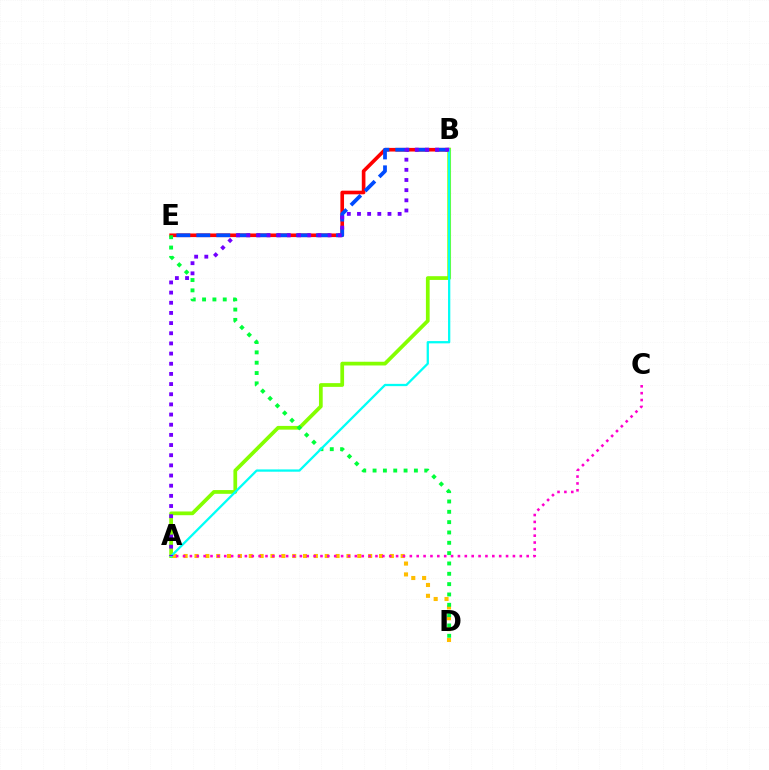{('A', 'D'): [{'color': '#ffbd00', 'line_style': 'dotted', 'thickness': 2.95}], ('A', 'C'): [{'color': '#ff00cf', 'line_style': 'dotted', 'thickness': 1.87}], ('B', 'E'): [{'color': '#ff0000', 'line_style': 'solid', 'thickness': 2.62}, {'color': '#004bff', 'line_style': 'dashed', 'thickness': 2.71}], ('A', 'B'): [{'color': '#84ff00', 'line_style': 'solid', 'thickness': 2.69}, {'color': '#00fff6', 'line_style': 'solid', 'thickness': 1.64}, {'color': '#7200ff', 'line_style': 'dotted', 'thickness': 2.76}], ('D', 'E'): [{'color': '#00ff39', 'line_style': 'dotted', 'thickness': 2.81}]}